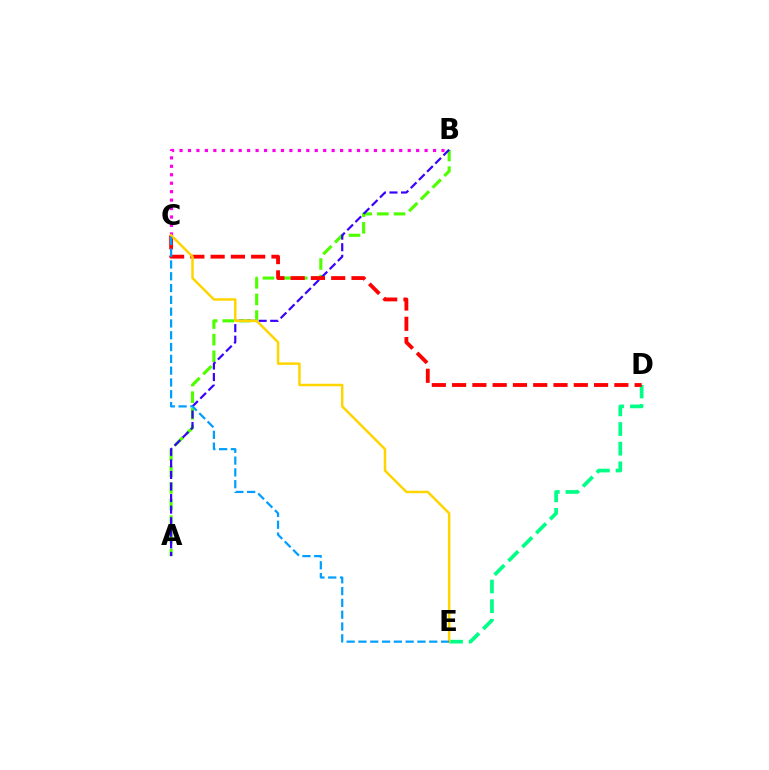{('A', 'B'): [{'color': '#4fff00', 'line_style': 'dashed', 'thickness': 2.26}, {'color': '#3700ff', 'line_style': 'dashed', 'thickness': 1.57}], ('D', 'E'): [{'color': '#00ff86', 'line_style': 'dashed', 'thickness': 2.67}], ('C', 'D'): [{'color': '#ff0000', 'line_style': 'dashed', 'thickness': 2.75}], ('B', 'C'): [{'color': '#ff00ed', 'line_style': 'dotted', 'thickness': 2.3}], ('C', 'E'): [{'color': '#ffd500', 'line_style': 'solid', 'thickness': 1.8}, {'color': '#009eff', 'line_style': 'dashed', 'thickness': 1.6}]}